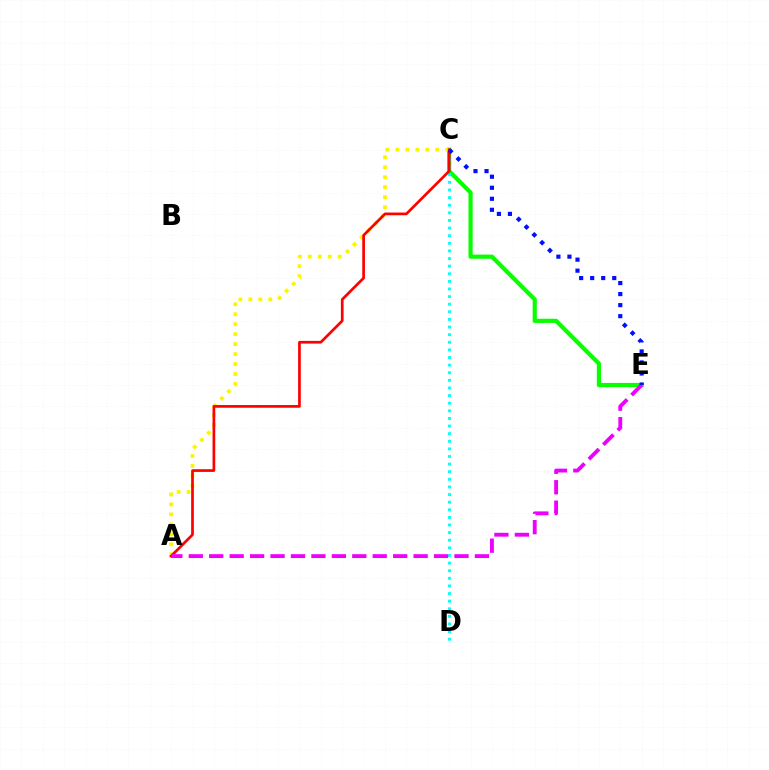{('C', 'E'): [{'color': '#08ff00', 'line_style': 'solid', 'thickness': 3.0}, {'color': '#0010ff', 'line_style': 'dotted', 'thickness': 3.0}], ('A', 'C'): [{'color': '#fcf500', 'line_style': 'dotted', 'thickness': 2.71}, {'color': '#ff0000', 'line_style': 'solid', 'thickness': 1.95}], ('C', 'D'): [{'color': '#00fff6', 'line_style': 'dotted', 'thickness': 2.07}], ('A', 'E'): [{'color': '#ee00ff', 'line_style': 'dashed', 'thickness': 2.78}]}